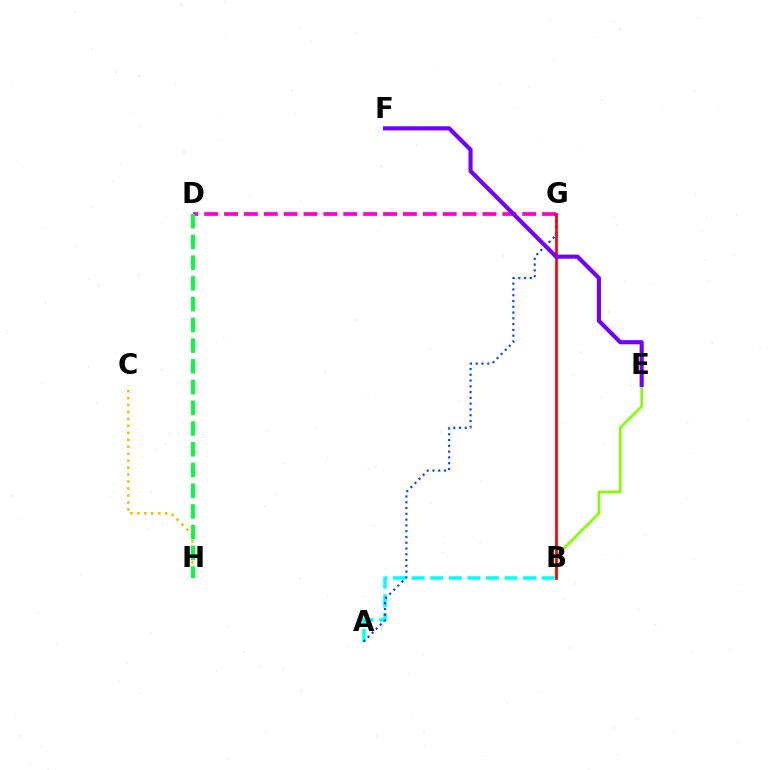{('B', 'E'): [{'color': '#84ff00', 'line_style': 'solid', 'thickness': 1.93}], ('A', 'B'): [{'color': '#00fff6', 'line_style': 'dashed', 'thickness': 2.53}], ('C', 'H'): [{'color': '#ffbd00', 'line_style': 'dotted', 'thickness': 1.89}], ('A', 'G'): [{'color': '#004bff', 'line_style': 'dotted', 'thickness': 1.57}], ('D', 'G'): [{'color': '#ff00cf', 'line_style': 'dashed', 'thickness': 2.7}], ('D', 'H'): [{'color': '#00ff39', 'line_style': 'dashed', 'thickness': 2.82}], ('B', 'G'): [{'color': '#ff0000', 'line_style': 'solid', 'thickness': 1.96}], ('E', 'F'): [{'color': '#7200ff', 'line_style': 'solid', 'thickness': 2.97}]}